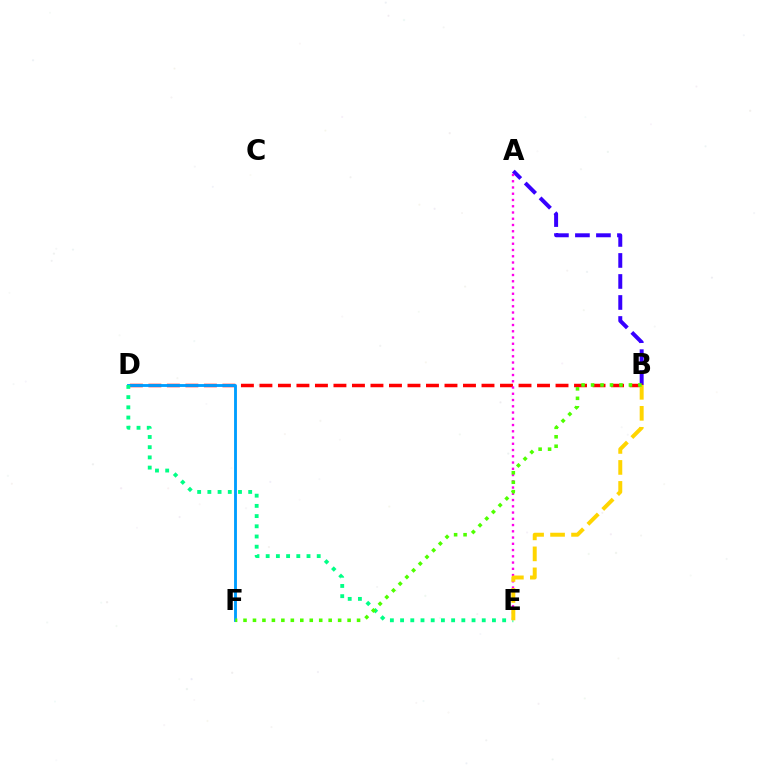{('A', 'B'): [{'color': '#3700ff', 'line_style': 'dashed', 'thickness': 2.85}], ('B', 'D'): [{'color': '#ff0000', 'line_style': 'dashed', 'thickness': 2.51}], ('D', 'F'): [{'color': '#009eff', 'line_style': 'solid', 'thickness': 2.06}], ('D', 'E'): [{'color': '#00ff86', 'line_style': 'dotted', 'thickness': 2.77}], ('A', 'E'): [{'color': '#ff00ed', 'line_style': 'dotted', 'thickness': 1.7}], ('B', 'E'): [{'color': '#ffd500', 'line_style': 'dashed', 'thickness': 2.85}], ('B', 'F'): [{'color': '#4fff00', 'line_style': 'dotted', 'thickness': 2.57}]}